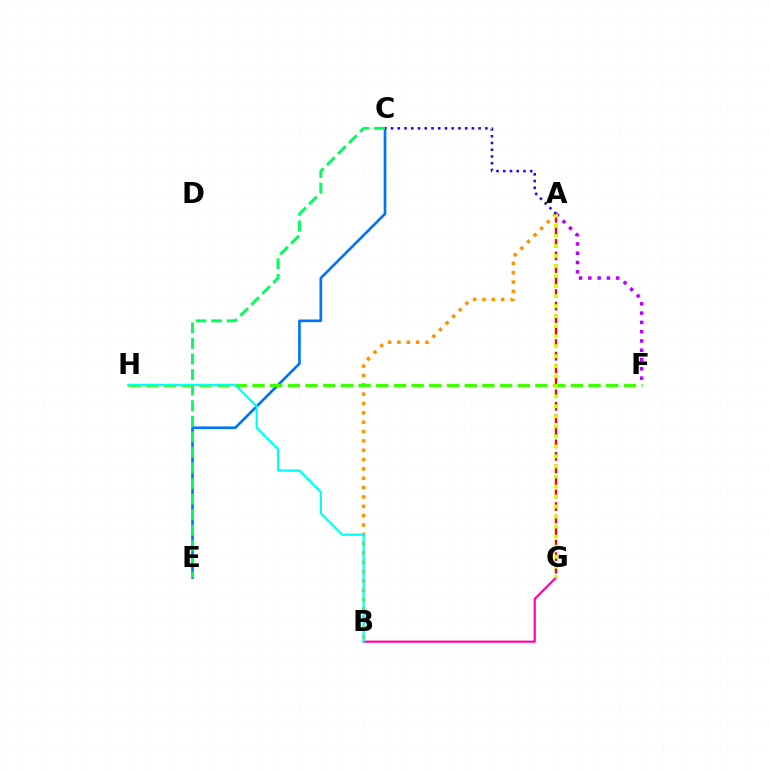{('B', 'G'): [{'color': '#ff00ac', 'line_style': 'solid', 'thickness': 1.56}], ('C', 'E'): [{'color': '#0074ff', 'line_style': 'solid', 'thickness': 1.93}, {'color': '#00ff5c', 'line_style': 'dashed', 'thickness': 2.12}], ('A', 'B'): [{'color': '#ff9400', 'line_style': 'dotted', 'thickness': 2.54}], ('A', 'G'): [{'color': '#ff0000', 'line_style': 'dashed', 'thickness': 1.7}, {'color': '#d1ff00', 'line_style': 'dotted', 'thickness': 2.72}], ('F', 'H'): [{'color': '#3dff00', 'line_style': 'dashed', 'thickness': 2.4}], ('A', 'F'): [{'color': '#b900ff', 'line_style': 'dotted', 'thickness': 2.52}], ('B', 'H'): [{'color': '#00fff6', 'line_style': 'solid', 'thickness': 1.61}], ('A', 'C'): [{'color': '#2500ff', 'line_style': 'dotted', 'thickness': 1.83}]}